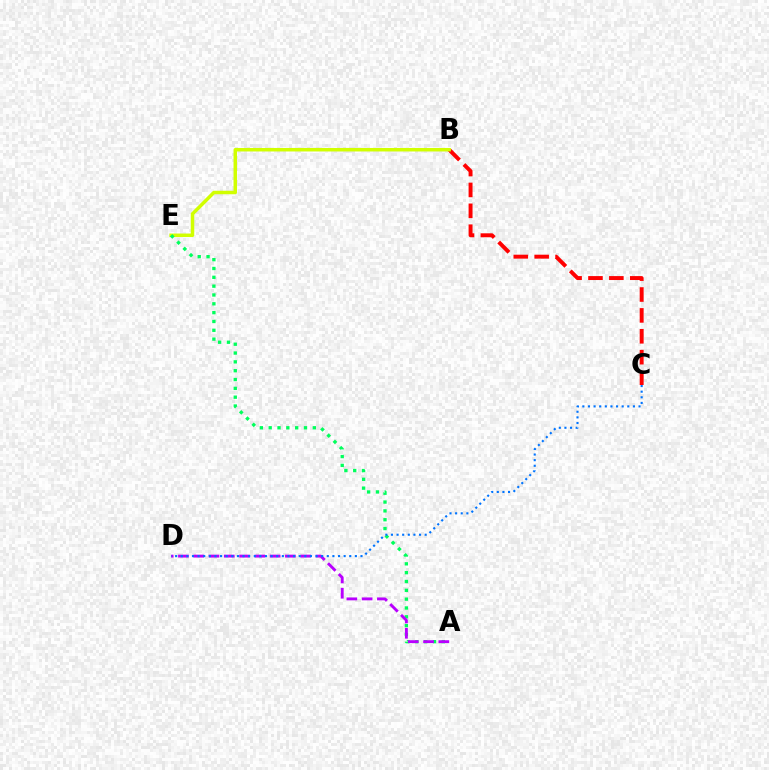{('B', 'C'): [{'color': '#ff0000', 'line_style': 'dashed', 'thickness': 2.84}], ('B', 'E'): [{'color': '#d1ff00', 'line_style': 'solid', 'thickness': 2.52}], ('A', 'E'): [{'color': '#00ff5c', 'line_style': 'dotted', 'thickness': 2.4}], ('A', 'D'): [{'color': '#b900ff', 'line_style': 'dashed', 'thickness': 2.08}], ('C', 'D'): [{'color': '#0074ff', 'line_style': 'dotted', 'thickness': 1.53}]}